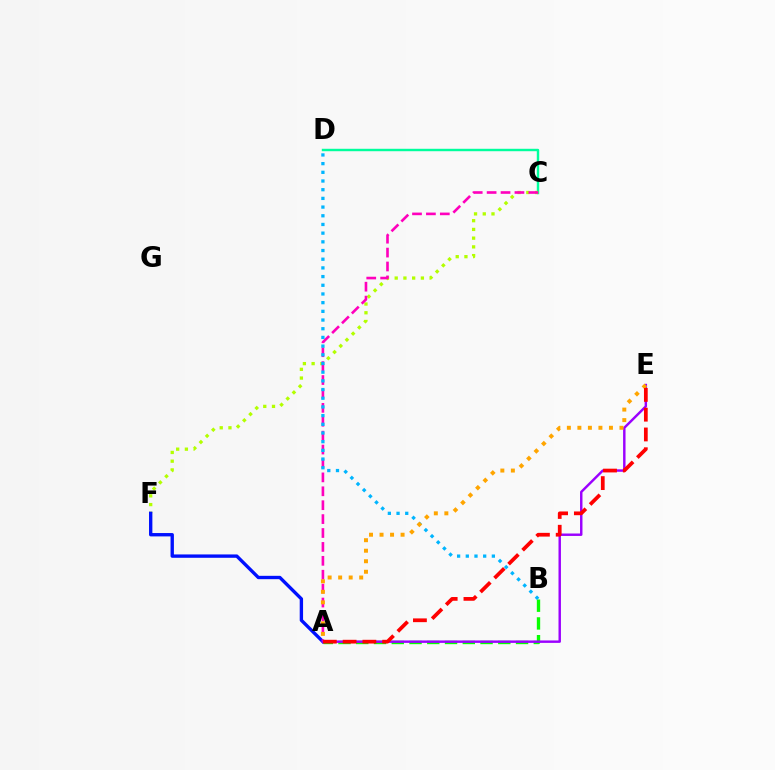{('A', 'B'): [{'color': '#08ff00', 'line_style': 'dashed', 'thickness': 2.41}], ('C', 'D'): [{'color': '#00ff9d', 'line_style': 'solid', 'thickness': 1.75}], ('C', 'F'): [{'color': '#b3ff00', 'line_style': 'dotted', 'thickness': 2.37}], ('A', 'F'): [{'color': '#0010ff', 'line_style': 'solid', 'thickness': 2.42}], ('A', 'C'): [{'color': '#ff00bd', 'line_style': 'dashed', 'thickness': 1.89}], ('B', 'D'): [{'color': '#00b5ff', 'line_style': 'dotted', 'thickness': 2.36}], ('A', 'E'): [{'color': '#9b00ff', 'line_style': 'solid', 'thickness': 1.75}, {'color': '#ffa500', 'line_style': 'dotted', 'thickness': 2.86}, {'color': '#ff0000', 'line_style': 'dashed', 'thickness': 2.69}]}